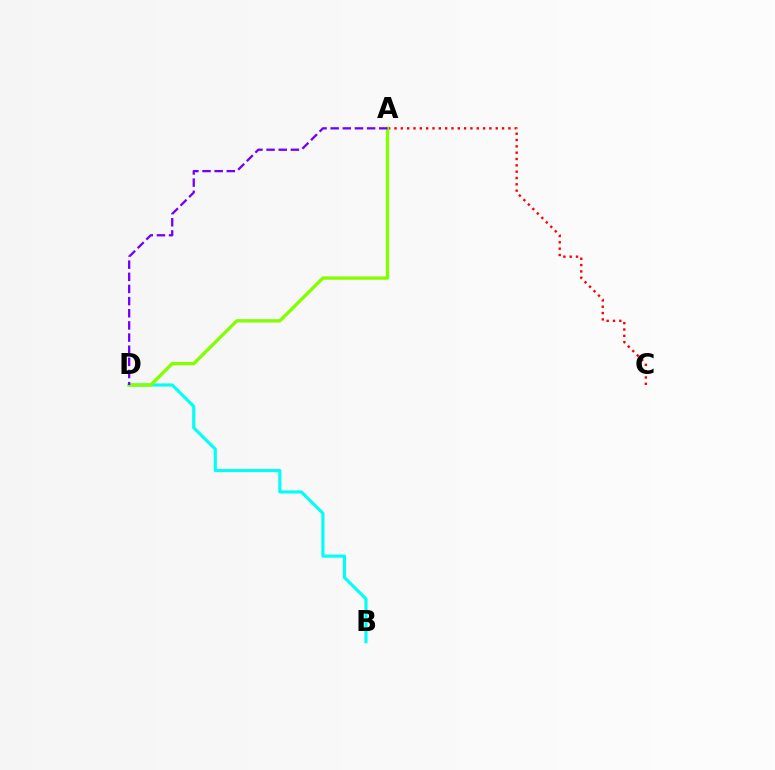{('B', 'D'): [{'color': '#00fff6', 'line_style': 'solid', 'thickness': 2.26}], ('A', 'C'): [{'color': '#ff0000', 'line_style': 'dotted', 'thickness': 1.72}], ('A', 'D'): [{'color': '#84ff00', 'line_style': 'solid', 'thickness': 2.4}, {'color': '#7200ff', 'line_style': 'dashed', 'thickness': 1.65}]}